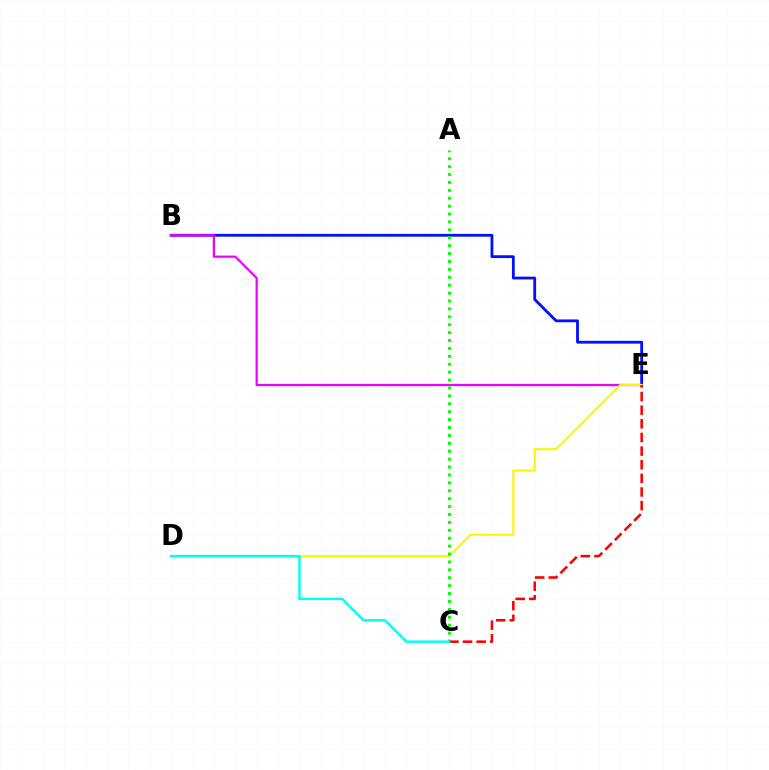{('B', 'E'): [{'color': '#0010ff', 'line_style': 'solid', 'thickness': 2.02}, {'color': '#ee00ff', 'line_style': 'solid', 'thickness': 1.6}], ('D', 'E'): [{'color': '#fcf500', 'line_style': 'solid', 'thickness': 1.5}], ('A', 'C'): [{'color': '#08ff00', 'line_style': 'dotted', 'thickness': 2.15}], ('C', 'E'): [{'color': '#ff0000', 'line_style': 'dashed', 'thickness': 1.85}], ('C', 'D'): [{'color': '#00fff6', 'line_style': 'solid', 'thickness': 1.76}]}